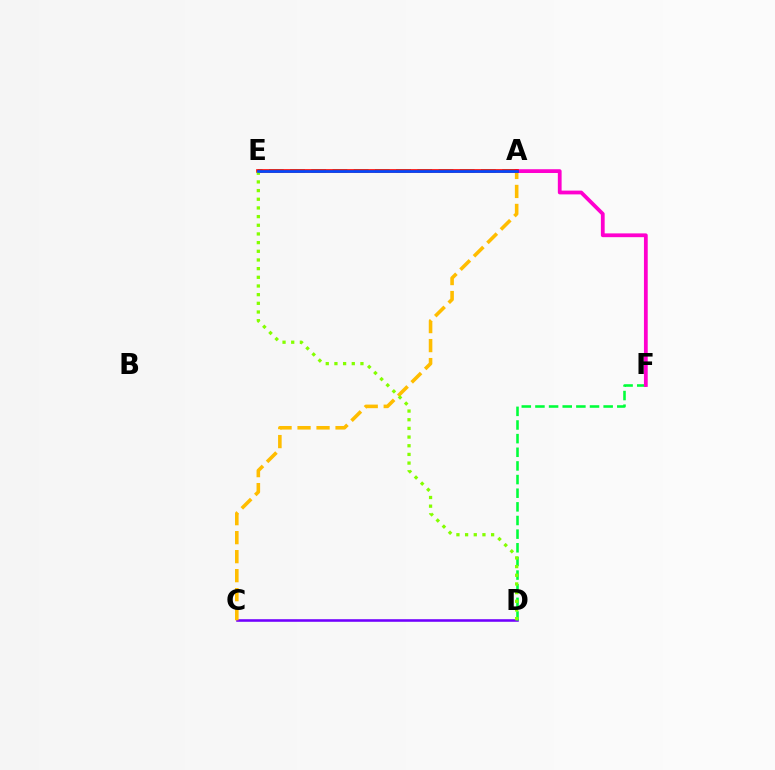{('A', 'E'): [{'color': '#00fff6', 'line_style': 'dashed', 'thickness': 2.88}, {'color': '#ff0000', 'line_style': 'solid', 'thickness': 2.63}, {'color': '#004bff', 'line_style': 'solid', 'thickness': 1.92}], ('C', 'D'): [{'color': '#7200ff', 'line_style': 'solid', 'thickness': 1.86}], ('A', 'C'): [{'color': '#ffbd00', 'line_style': 'dashed', 'thickness': 2.58}], ('D', 'F'): [{'color': '#00ff39', 'line_style': 'dashed', 'thickness': 1.85}], ('A', 'F'): [{'color': '#ff00cf', 'line_style': 'solid', 'thickness': 2.72}], ('D', 'E'): [{'color': '#84ff00', 'line_style': 'dotted', 'thickness': 2.36}]}